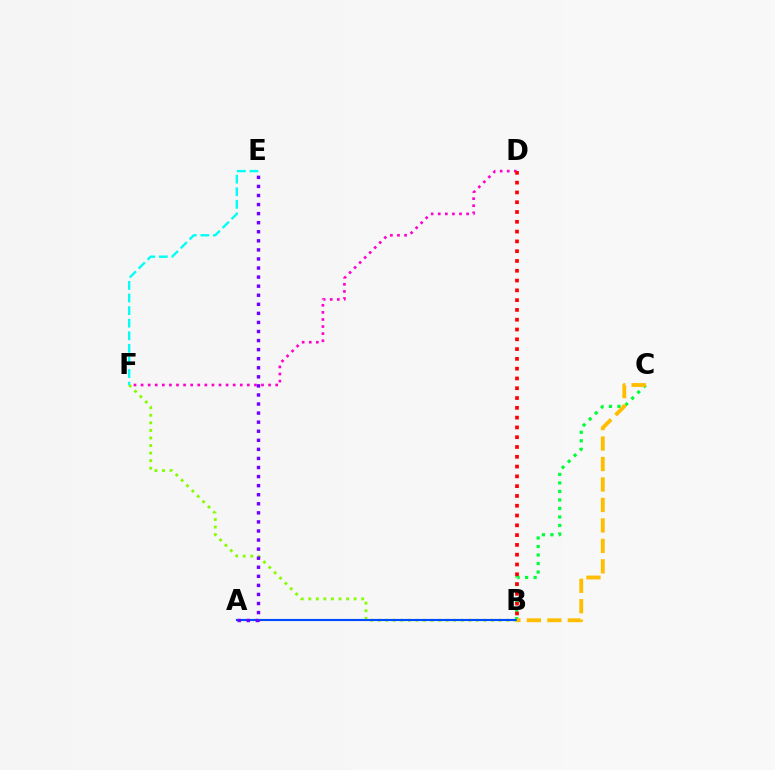{('B', 'F'): [{'color': '#84ff00', 'line_style': 'dotted', 'thickness': 2.05}], ('B', 'C'): [{'color': '#00ff39', 'line_style': 'dotted', 'thickness': 2.31}, {'color': '#ffbd00', 'line_style': 'dashed', 'thickness': 2.78}], ('A', 'B'): [{'color': '#004bff', 'line_style': 'solid', 'thickness': 1.54}], ('D', 'F'): [{'color': '#ff00cf', 'line_style': 'dotted', 'thickness': 1.93}], ('B', 'D'): [{'color': '#ff0000', 'line_style': 'dotted', 'thickness': 2.66}], ('E', 'F'): [{'color': '#00fff6', 'line_style': 'dashed', 'thickness': 1.71}], ('A', 'E'): [{'color': '#7200ff', 'line_style': 'dotted', 'thickness': 2.46}]}